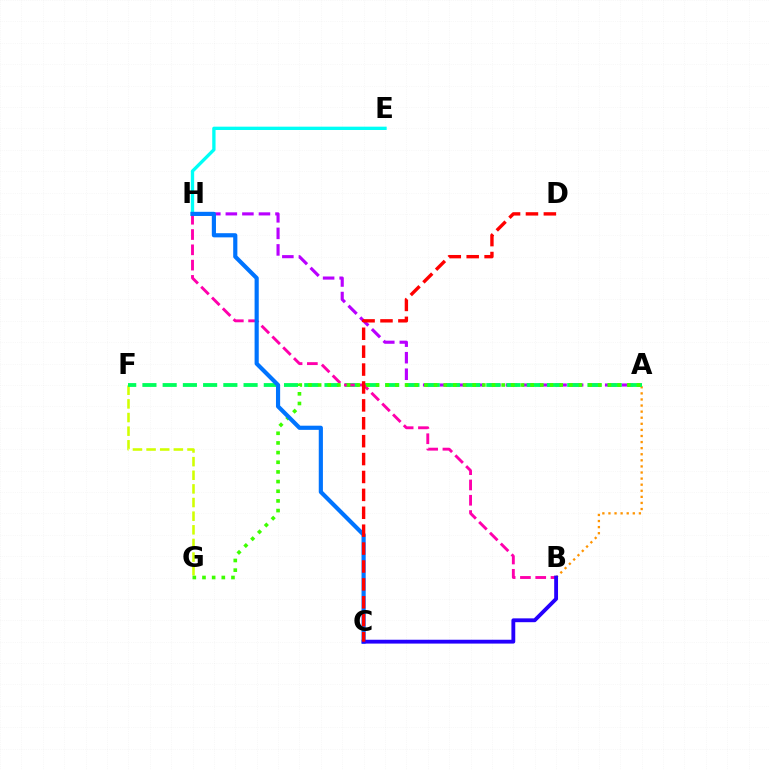{('A', 'H'): [{'color': '#b900ff', 'line_style': 'dashed', 'thickness': 2.25}], ('A', 'B'): [{'color': '#ff9400', 'line_style': 'dotted', 'thickness': 1.65}], ('F', 'G'): [{'color': '#d1ff00', 'line_style': 'dashed', 'thickness': 1.85}], ('E', 'H'): [{'color': '#00fff6', 'line_style': 'solid', 'thickness': 2.39}], ('A', 'F'): [{'color': '#00ff5c', 'line_style': 'dashed', 'thickness': 2.75}], ('B', 'H'): [{'color': '#ff00ac', 'line_style': 'dashed', 'thickness': 2.08}], ('A', 'G'): [{'color': '#3dff00', 'line_style': 'dotted', 'thickness': 2.63}], ('C', 'H'): [{'color': '#0074ff', 'line_style': 'solid', 'thickness': 3.0}], ('B', 'C'): [{'color': '#2500ff', 'line_style': 'solid', 'thickness': 2.76}], ('C', 'D'): [{'color': '#ff0000', 'line_style': 'dashed', 'thickness': 2.43}]}